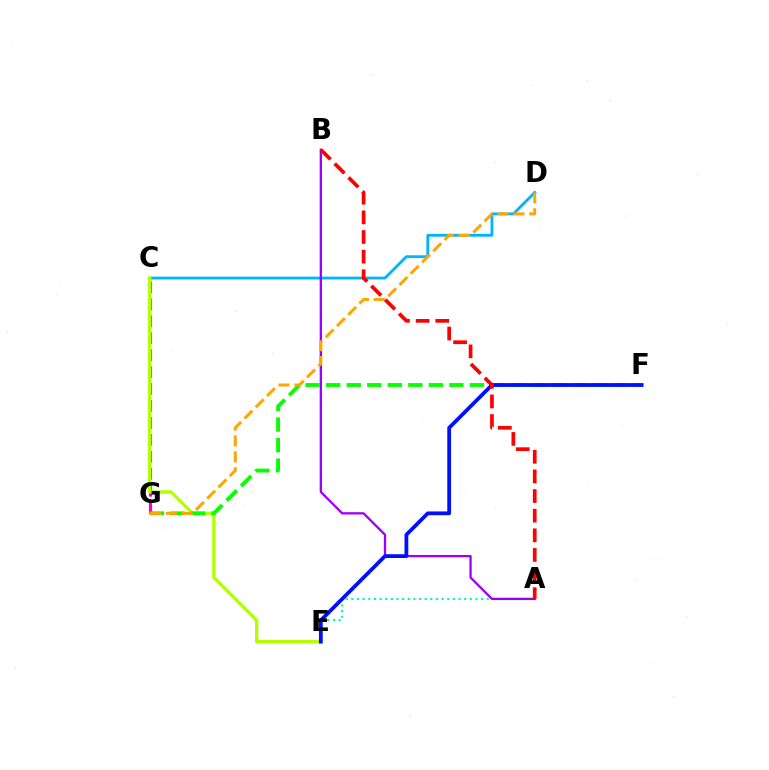{('C', 'D'): [{'color': '#00b5ff', 'line_style': 'solid', 'thickness': 2.03}], ('C', 'G'): [{'color': '#ff00bd', 'line_style': 'dashed', 'thickness': 2.3}], ('C', 'E'): [{'color': '#b3ff00', 'line_style': 'solid', 'thickness': 2.41}], ('A', 'E'): [{'color': '#00ff9d', 'line_style': 'dotted', 'thickness': 1.53}], ('A', 'B'): [{'color': '#9b00ff', 'line_style': 'solid', 'thickness': 1.66}, {'color': '#ff0000', 'line_style': 'dashed', 'thickness': 2.67}], ('F', 'G'): [{'color': '#08ff00', 'line_style': 'dashed', 'thickness': 2.79}], ('D', 'G'): [{'color': '#ffa500', 'line_style': 'dashed', 'thickness': 2.16}], ('E', 'F'): [{'color': '#0010ff', 'line_style': 'solid', 'thickness': 2.72}]}